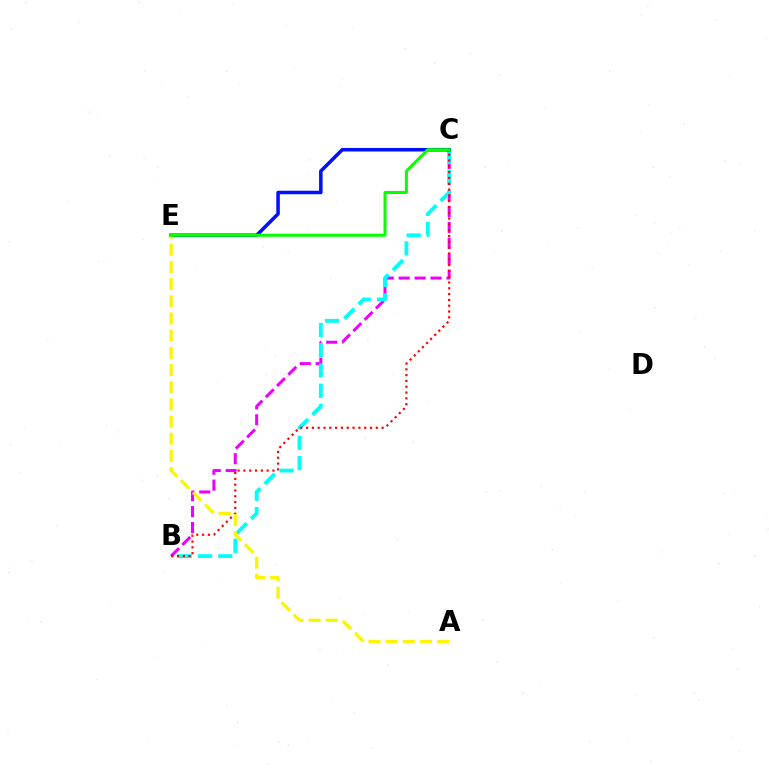{('B', 'C'): [{'color': '#ee00ff', 'line_style': 'dashed', 'thickness': 2.17}, {'color': '#00fff6', 'line_style': 'dashed', 'thickness': 2.76}, {'color': '#ff0000', 'line_style': 'dotted', 'thickness': 1.58}], ('C', 'E'): [{'color': '#0010ff', 'line_style': 'solid', 'thickness': 2.54}, {'color': '#08ff00', 'line_style': 'solid', 'thickness': 2.18}], ('A', 'E'): [{'color': '#fcf500', 'line_style': 'dashed', 'thickness': 2.33}]}